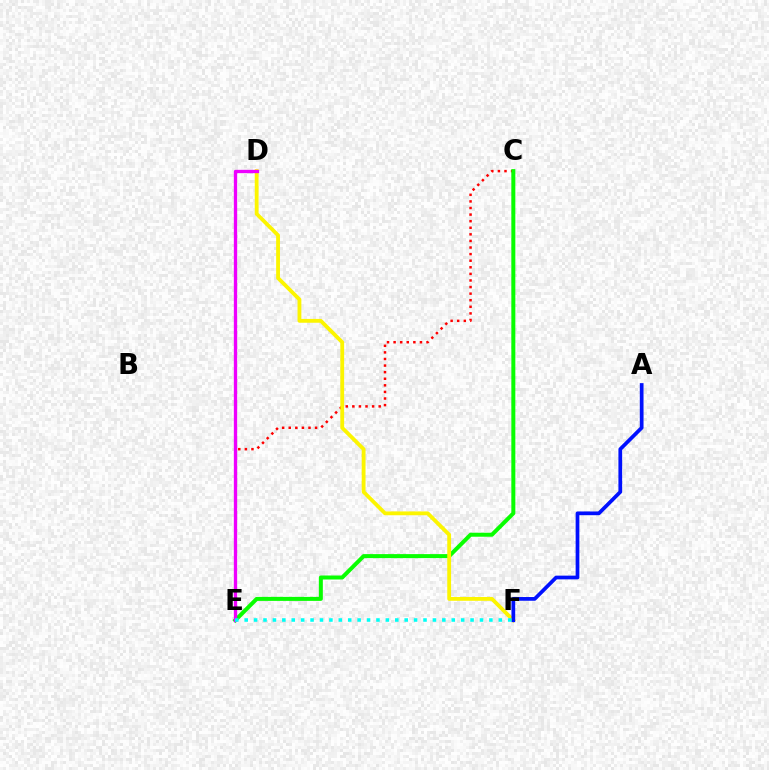{('C', 'E'): [{'color': '#ff0000', 'line_style': 'dotted', 'thickness': 1.79}, {'color': '#08ff00', 'line_style': 'solid', 'thickness': 2.88}], ('D', 'F'): [{'color': '#fcf500', 'line_style': 'solid', 'thickness': 2.75}], ('A', 'F'): [{'color': '#0010ff', 'line_style': 'solid', 'thickness': 2.68}], ('D', 'E'): [{'color': '#ee00ff', 'line_style': 'solid', 'thickness': 2.4}], ('E', 'F'): [{'color': '#00fff6', 'line_style': 'dotted', 'thickness': 2.56}]}